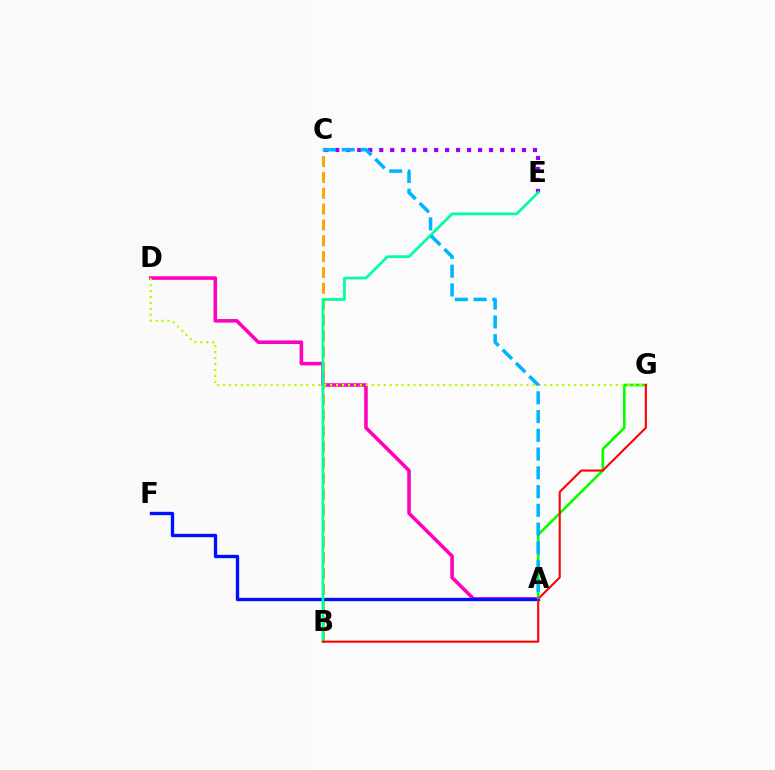{('A', 'G'): [{'color': '#08ff00', 'line_style': 'solid', 'thickness': 1.89}], ('A', 'D'): [{'color': '#ff00bd', 'line_style': 'solid', 'thickness': 2.56}], ('B', 'C'): [{'color': '#ffa500', 'line_style': 'dashed', 'thickness': 2.15}], ('D', 'G'): [{'color': '#b3ff00', 'line_style': 'dotted', 'thickness': 1.62}], ('C', 'E'): [{'color': '#9b00ff', 'line_style': 'dotted', 'thickness': 2.98}], ('A', 'F'): [{'color': '#0010ff', 'line_style': 'solid', 'thickness': 2.4}], ('B', 'E'): [{'color': '#00ff9d', 'line_style': 'solid', 'thickness': 1.97}], ('B', 'G'): [{'color': '#ff0000', 'line_style': 'solid', 'thickness': 1.5}], ('A', 'C'): [{'color': '#00b5ff', 'line_style': 'dashed', 'thickness': 2.55}]}